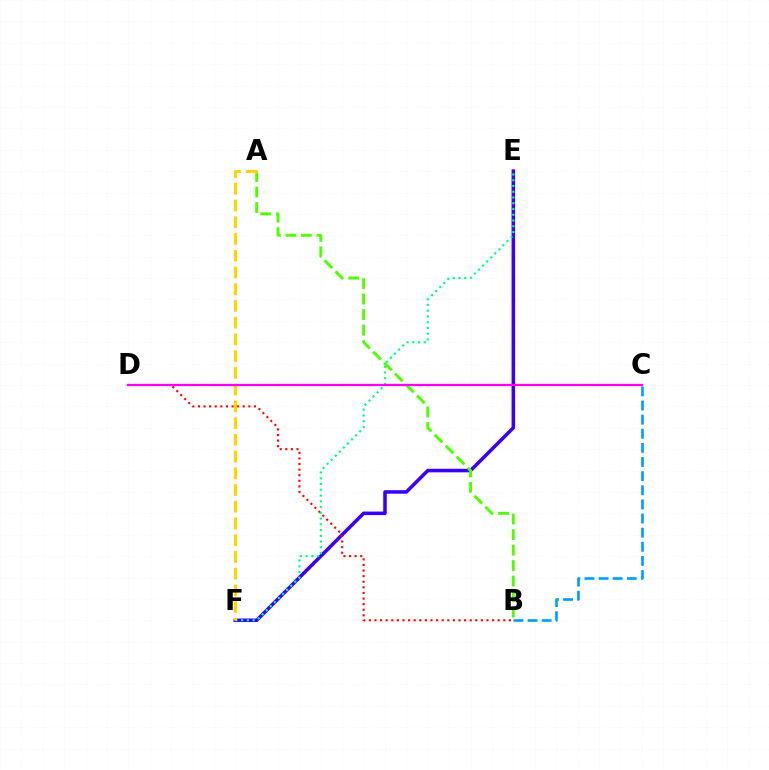{('E', 'F'): [{'color': '#3700ff', 'line_style': 'solid', 'thickness': 2.55}, {'color': '#00ff86', 'line_style': 'dotted', 'thickness': 1.56}], ('B', 'D'): [{'color': '#ff0000', 'line_style': 'dotted', 'thickness': 1.52}], ('A', 'B'): [{'color': '#4fff00', 'line_style': 'dashed', 'thickness': 2.11}], ('A', 'F'): [{'color': '#ffd500', 'line_style': 'dashed', 'thickness': 2.27}], ('C', 'D'): [{'color': '#ff00ed', 'line_style': 'solid', 'thickness': 1.65}], ('B', 'C'): [{'color': '#009eff', 'line_style': 'dashed', 'thickness': 1.92}]}